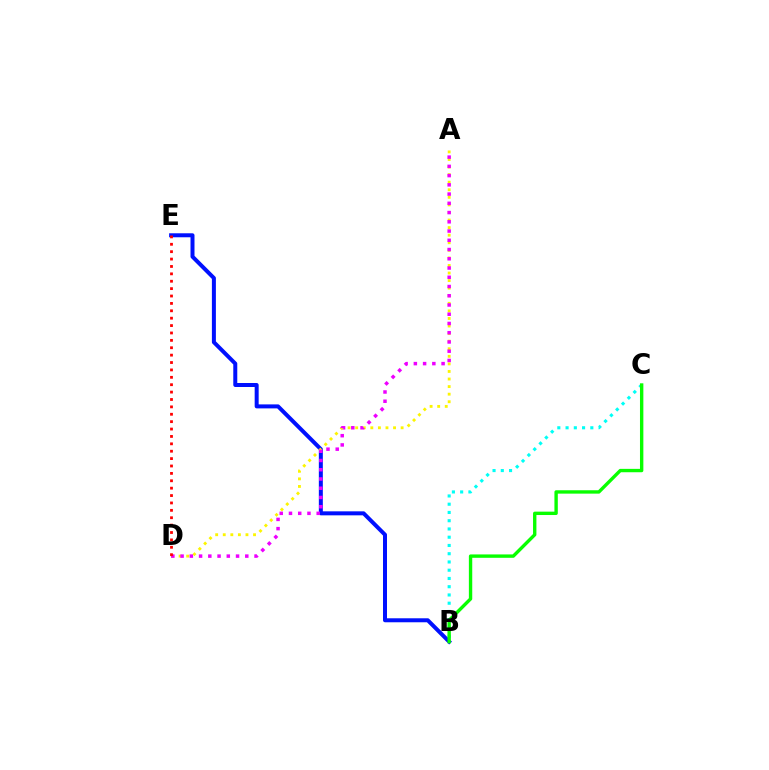{('B', 'C'): [{'color': '#00fff6', 'line_style': 'dotted', 'thickness': 2.24}, {'color': '#08ff00', 'line_style': 'solid', 'thickness': 2.43}], ('B', 'E'): [{'color': '#0010ff', 'line_style': 'solid', 'thickness': 2.88}], ('A', 'D'): [{'color': '#fcf500', 'line_style': 'dotted', 'thickness': 2.06}, {'color': '#ee00ff', 'line_style': 'dotted', 'thickness': 2.51}], ('D', 'E'): [{'color': '#ff0000', 'line_style': 'dotted', 'thickness': 2.01}]}